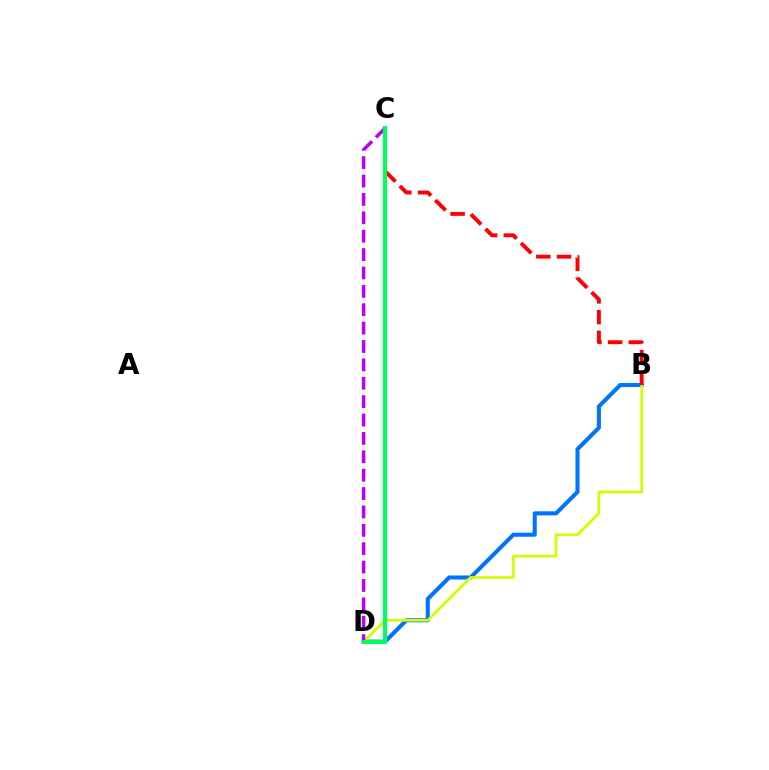{('B', 'D'): [{'color': '#0074ff', 'line_style': 'solid', 'thickness': 2.93}, {'color': '#d1ff00', 'line_style': 'solid', 'thickness': 1.95}], ('C', 'D'): [{'color': '#b900ff', 'line_style': 'dashed', 'thickness': 2.5}, {'color': '#00ff5c', 'line_style': 'solid', 'thickness': 2.96}], ('B', 'C'): [{'color': '#ff0000', 'line_style': 'dashed', 'thickness': 2.81}]}